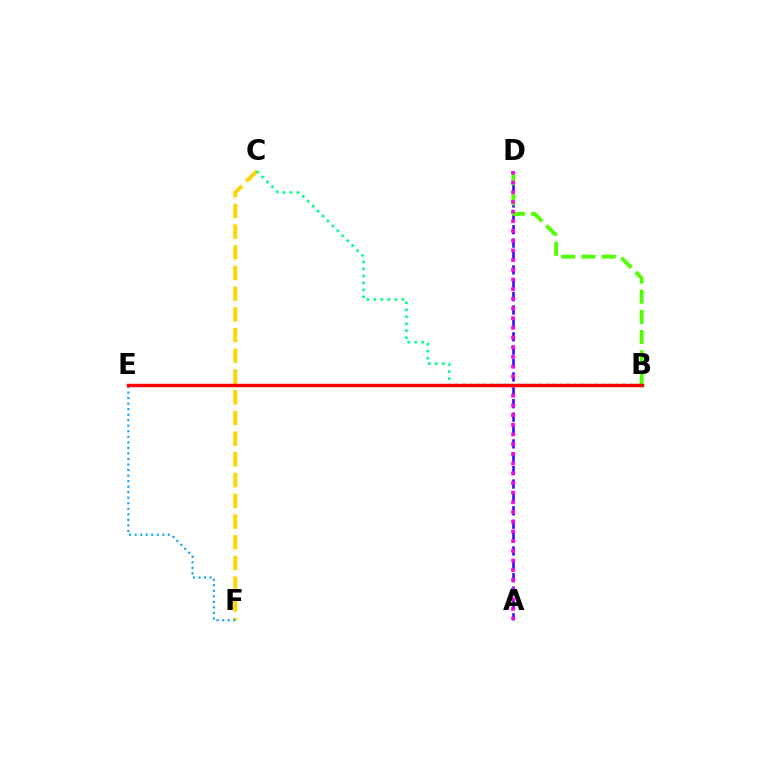{('A', 'D'): [{'color': '#3700ff', 'line_style': 'dashed', 'thickness': 1.82}, {'color': '#ff00ed', 'line_style': 'dotted', 'thickness': 2.63}], ('C', 'F'): [{'color': '#ffd500', 'line_style': 'dashed', 'thickness': 2.81}], ('B', 'D'): [{'color': '#4fff00', 'line_style': 'dashed', 'thickness': 2.74}], ('B', 'C'): [{'color': '#00ff86', 'line_style': 'dotted', 'thickness': 1.89}], ('E', 'F'): [{'color': '#009eff', 'line_style': 'dotted', 'thickness': 1.5}], ('B', 'E'): [{'color': '#ff0000', 'line_style': 'solid', 'thickness': 2.47}]}